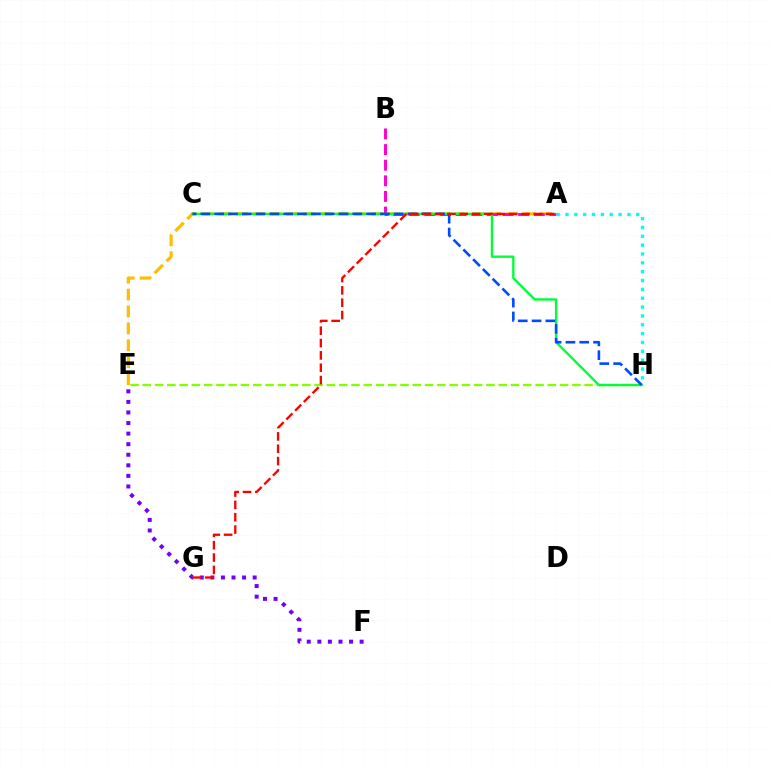{('E', 'F'): [{'color': '#7200ff', 'line_style': 'dotted', 'thickness': 2.87}], ('A', 'E'): [{'color': '#ffbd00', 'line_style': 'dashed', 'thickness': 2.3}], ('E', 'H'): [{'color': '#84ff00', 'line_style': 'dashed', 'thickness': 1.67}], ('A', 'B'): [{'color': '#ff00cf', 'line_style': 'dashed', 'thickness': 2.12}], ('C', 'H'): [{'color': '#00ff39', 'line_style': 'solid', 'thickness': 1.71}, {'color': '#004bff', 'line_style': 'dashed', 'thickness': 1.88}], ('A', 'H'): [{'color': '#00fff6', 'line_style': 'dotted', 'thickness': 2.4}], ('A', 'G'): [{'color': '#ff0000', 'line_style': 'dashed', 'thickness': 1.68}]}